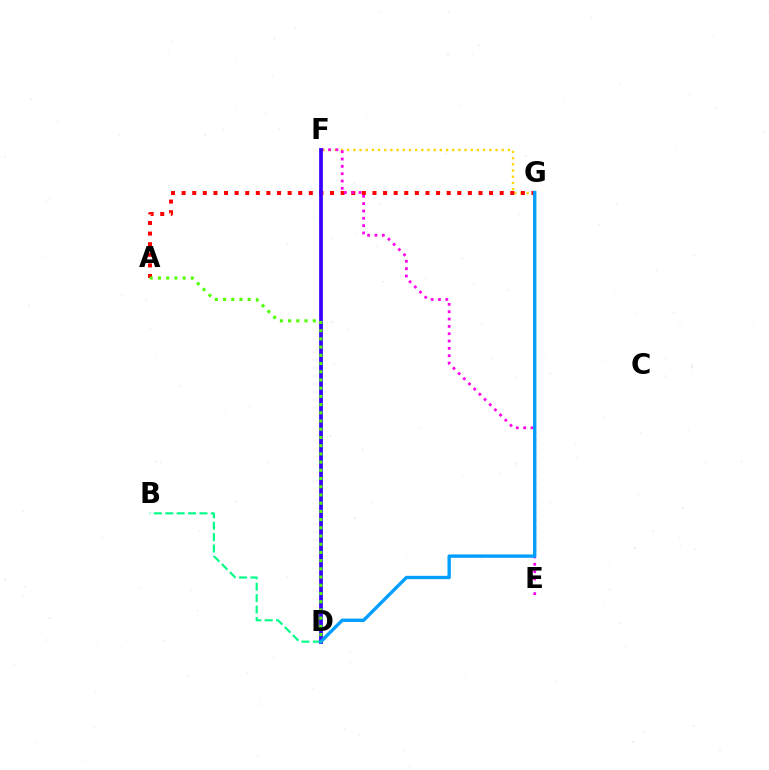{('F', 'G'): [{'color': '#ffd500', 'line_style': 'dotted', 'thickness': 1.68}], ('A', 'G'): [{'color': '#ff0000', 'line_style': 'dotted', 'thickness': 2.88}], ('B', 'D'): [{'color': '#00ff86', 'line_style': 'dashed', 'thickness': 1.55}], ('E', 'F'): [{'color': '#ff00ed', 'line_style': 'dotted', 'thickness': 1.99}], ('D', 'F'): [{'color': '#3700ff', 'line_style': 'solid', 'thickness': 2.7}], ('D', 'G'): [{'color': '#009eff', 'line_style': 'solid', 'thickness': 2.41}], ('A', 'D'): [{'color': '#4fff00', 'line_style': 'dotted', 'thickness': 2.23}]}